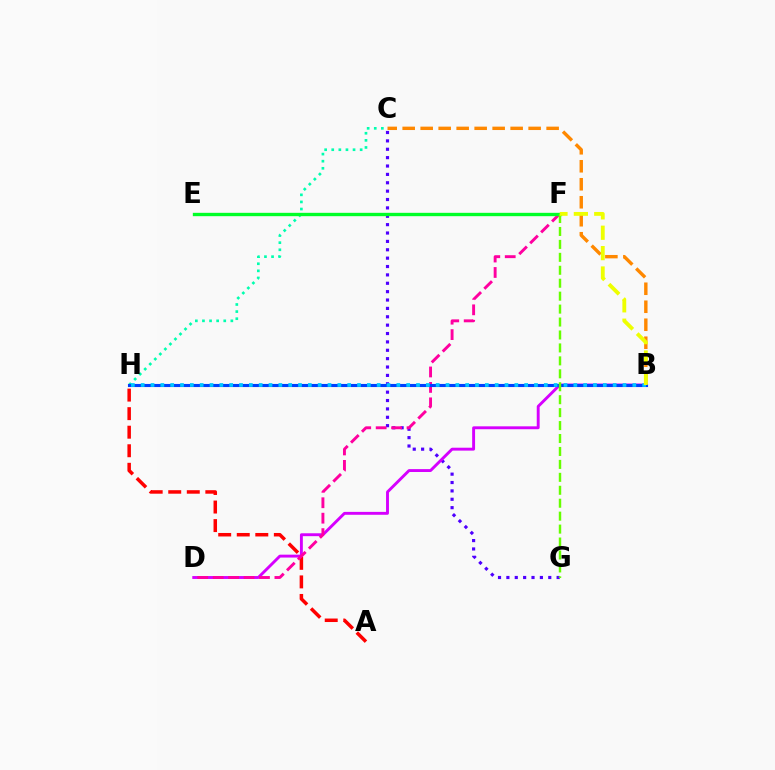{('C', 'G'): [{'color': '#4f00ff', 'line_style': 'dotted', 'thickness': 2.28}], ('B', 'C'): [{'color': '#ff8800', 'line_style': 'dashed', 'thickness': 2.44}], ('C', 'H'): [{'color': '#00ffaf', 'line_style': 'dotted', 'thickness': 1.93}], ('B', 'D'): [{'color': '#d600ff', 'line_style': 'solid', 'thickness': 2.09}], ('A', 'H'): [{'color': '#ff0000', 'line_style': 'dashed', 'thickness': 2.52}], ('D', 'F'): [{'color': '#ff00a0', 'line_style': 'dashed', 'thickness': 2.1}], ('B', 'H'): [{'color': '#003fff', 'line_style': 'solid', 'thickness': 2.23}, {'color': '#00c7ff', 'line_style': 'dotted', 'thickness': 2.67}], ('E', 'F'): [{'color': '#00ff27', 'line_style': 'solid', 'thickness': 2.42}], ('F', 'G'): [{'color': '#66ff00', 'line_style': 'dashed', 'thickness': 1.76}], ('B', 'F'): [{'color': '#eeff00', 'line_style': 'dashed', 'thickness': 2.77}]}